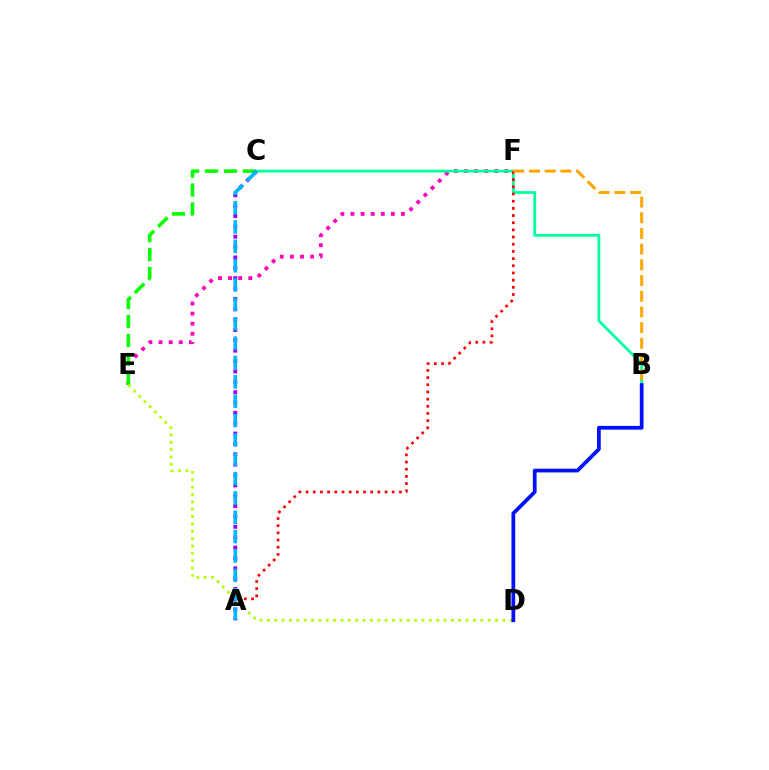{('E', 'F'): [{'color': '#ff00bd', 'line_style': 'dotted', 'thickness': 2.74}], ('C', 'E'): [{'color': '#08ff00', 'line_style': 'dashed', 'thickness': 2.58}], ('D', 'E'): [{'color': '#b3ff00', 'line_style': 'dotted', 'thickness': 2.0}], ('B', 'C'): [{'color': '#00ff9d', 'line_style': 'solid', 'thickness': 1.99}], ('A', 'C'): [{'color': '#9b00ff', 'line_style': 'dotted', 'thickness': 2.81}, {'color': '#00b5ff', 'line_style': 'dashed', 'thickness': 2.63}], ('A', 'F'): [{'color': '#ff0000', 'line_style': 'dotted', 'thickness': 1.95}], ('B', 'F'): [{'color': '#ffa500', 'line_style': 'dashed', 'thickness': 2.13}], ('B', 'D'): [{'color': '#0010ff', 'line_style': 'solid', 'thickness': 2.69}]}